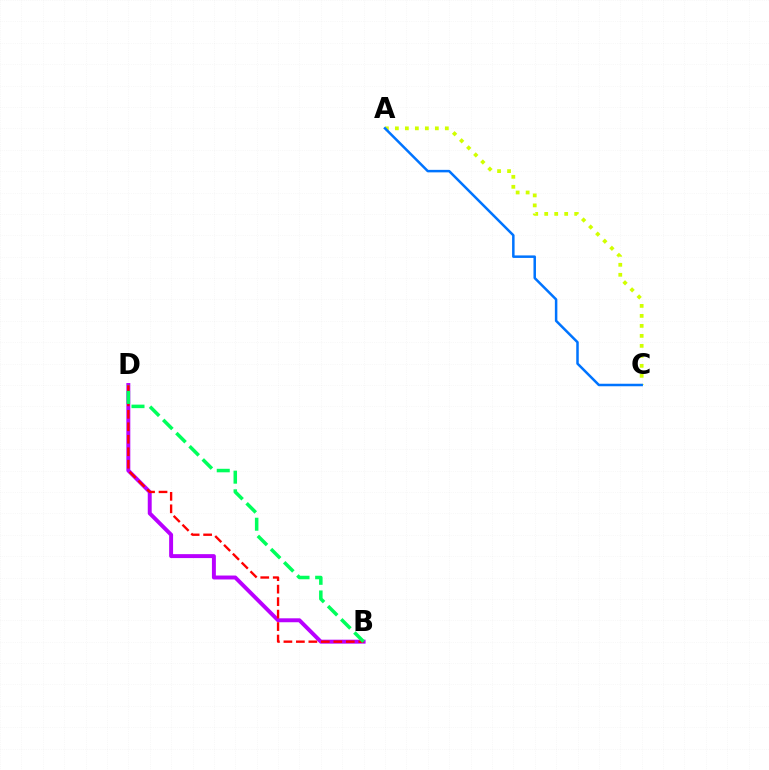{('A', 'C'): [{'color': '#d1ff00', 'line_style': 'dotted', 'thickness': 2.71}, {'color': '#0074ff', 'line_style': 'solid', 'thickness': 1.8}], ('B', 'D'): [{'color': '#b900ff', 'line_style': 'solid', 'thickness': 2.84}, {'color': '#ff0000', 'line_style': 'dashed', 'thickness': 1.69}, {'color': '#00ff5c', 'line_style': 'dashed', 'thickness': 2.53}]}